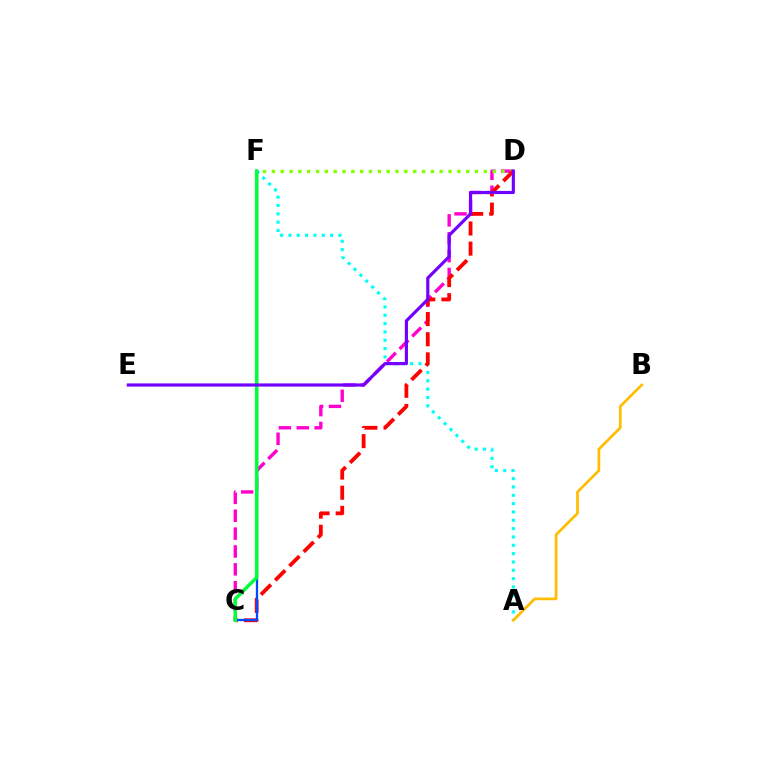{('A', 'F'): [{'color': '#00fff6', 'line_style': 'dotted', 'thickness': 2.26}], ('C', 'D'): [{'color': '#ff00cf', 'line_style': 'dashed', 'thickness': 2.43}, {'color': '#ff0000', 'line_style': 'dashed', 'thickness': 2.74}], ('D', 'F'): [{'color': '#84ff00', 'line_style': 'dotted', 'thickness': 2.4}], ('C', 'F'): [{'color': '#004bff', 'line_style': 'solid', 'thickness': 1.65}, {'color': '#00ff39', 'line_style': 'solid', 'thickness': 2.5}], ('A', 'B'): [{'color': '#ffbd00', 'line_style': 'solid', 'thickness': 1.94}], ('D', 'E'): [{'color': '#7200ff', 'line_style': 'solid', 'thickness': 2.27}]}